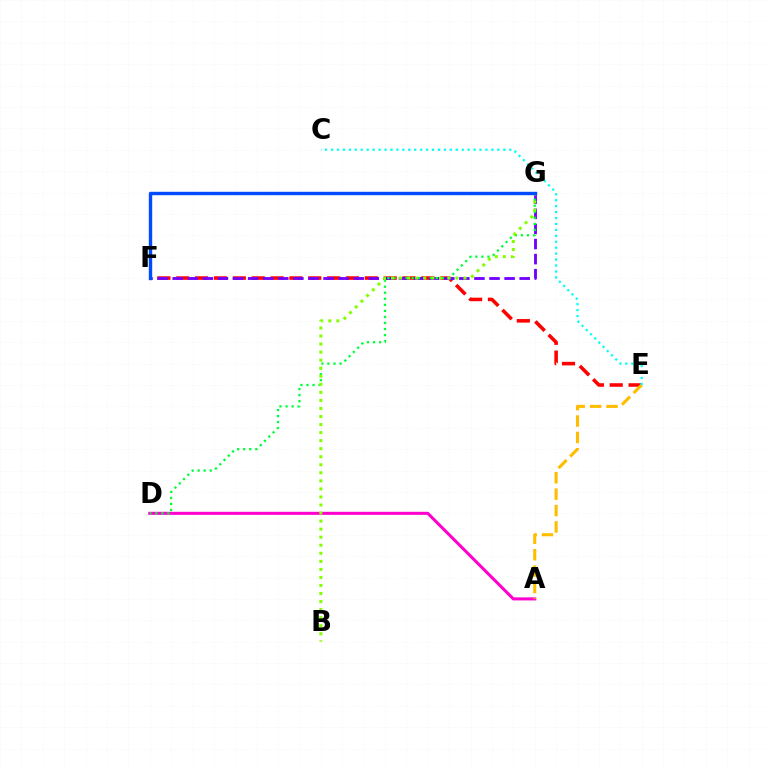{('E', 'F'): [{'color': '#ff0000', 'line_style': 'dashed', 'thickness': 2.56}], ('F', 'G'): [{'color': '#7200ff', 'line_style': 'dashed', 'thickness': 2.05}, {'color': '#004bff', 'line_style': 'solid', 'thickness': 2.45}], ('A', 'D'): [{'color': '#ff00cf', 'line_style': 'solid', 'thickness': 2.2}], ('D', 'G'): [{'color': '#00ff39', 'line_style': 'dotted', 'thickness': 1.64}], ('A', 'E'): [{'color': '#ffbd00', 'line_style': 'dashed', 'thickness': 2.23}], ('B', 'G'): [{'color': '#84ff00', 'line_style': 'dotted', 'thickness': 2.19}], ('C', 'E'): [{'color': '#00fff6', 'line_style': 'dotted', 'thickness': 1.61}]}